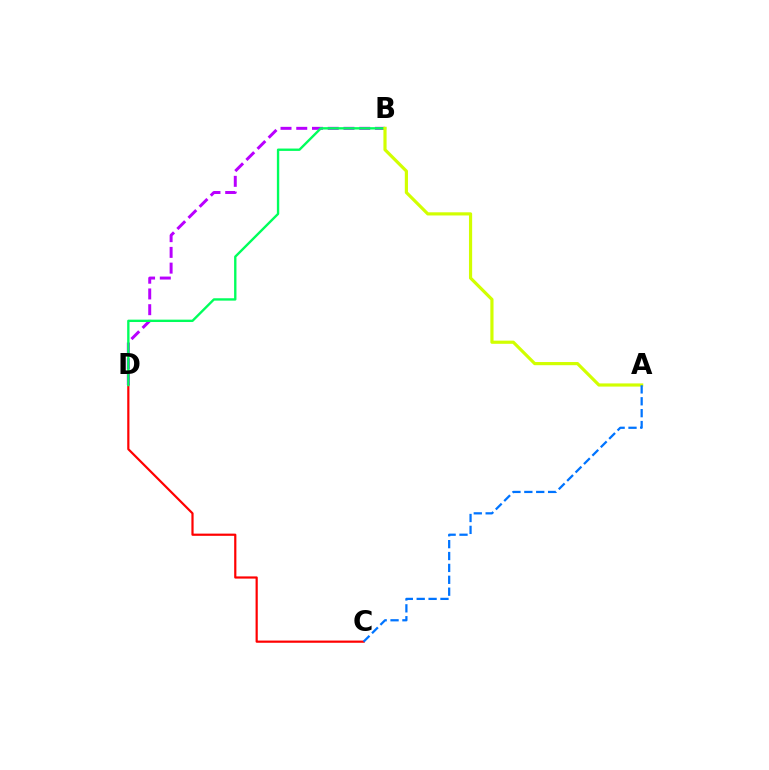{('C', 'D'): [{'color': '#ff0000', 'line_style': 'solid', 'thickness': 1.59}], ('B', 'D'): [{'color': '#b900ff', 'line_style': 'dashed', 'thickness': 2.14}, {'color': '#00ff5c', 'line_style': 'solid', 'thickness': 1.7}], ('A', 'B'): [{'color': '#d1ff00', 'line_style': 'solid', 'thickness': 2.29}], ('A', 'C'): [{'color': '#0074ff', 'line_style': 'dashed', 'thickness': 1.61}]}